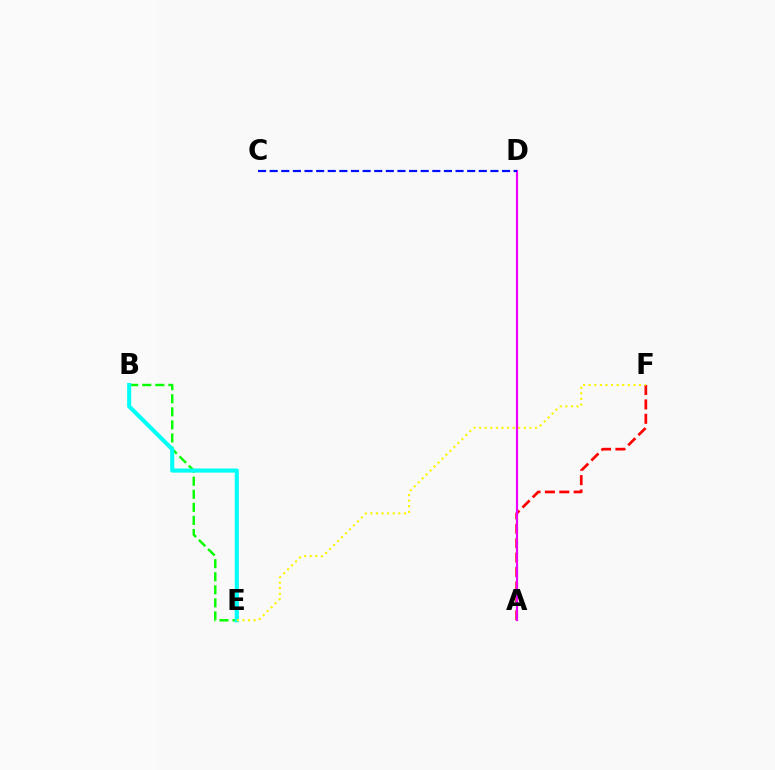{('B', 'E'): [{'color': '#08ff00', 'line_style': 'dashed', 'thickness': 1.77}, {'color': '#00fff6', 'line_style': 'solid', 'thickness': 2.95}], ('A', 'F'): [{'color': '#ff0000', 'line_style': 'dashed', 'thickness': 1.96}], ('E', 'F'): [{'color': '#fcf500', 'line_style': 'dotted', 'thickness': 1.52}], ('A', 'D'): [{'color': '#ee00ff', 'line_style': 'solid', 'thickness': 1.56}], ('C', 'D'): [{'color': '#0010ff', 'line_style': 'dashed', 'thickness': 1.58}]}